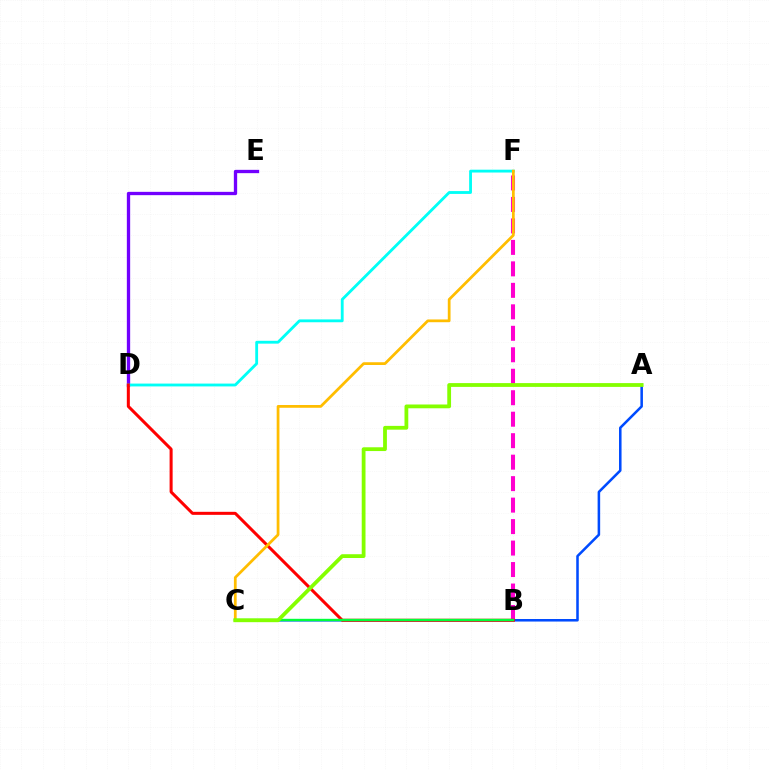{('A', 'C'): [{'color': '#004bff', 'line_style': 'solid', 'thickness': 1.83}, {'color': '#84ff00', 'line_style': 'solid', 'thickness': 2.73}], ('D', 'E'): [{'color': '#7200ff', 'line_style': 'solid', 'thickness': 2.38}], ('D', 'F'): [{'color': '#00fff6', 'line_style': 'solid', 'thickness': 2.04}], ('B', 'F'): [{'color': '#ff00cf', 'line_style': 'dashed', 'thickness': 2.92}], ('B', 'D'): [{'color': '#ff0000', 'line_style': 'solid', 'thickness': 2.18}], ('C', 'F'): [{'color': '#ffbd00', 'line_style': 'solid', 'thickness': 1.98}], ('B', 'C'): [{'color': '#00ff39', 'line_style': 'solid', 'thickness': 1.72}]}